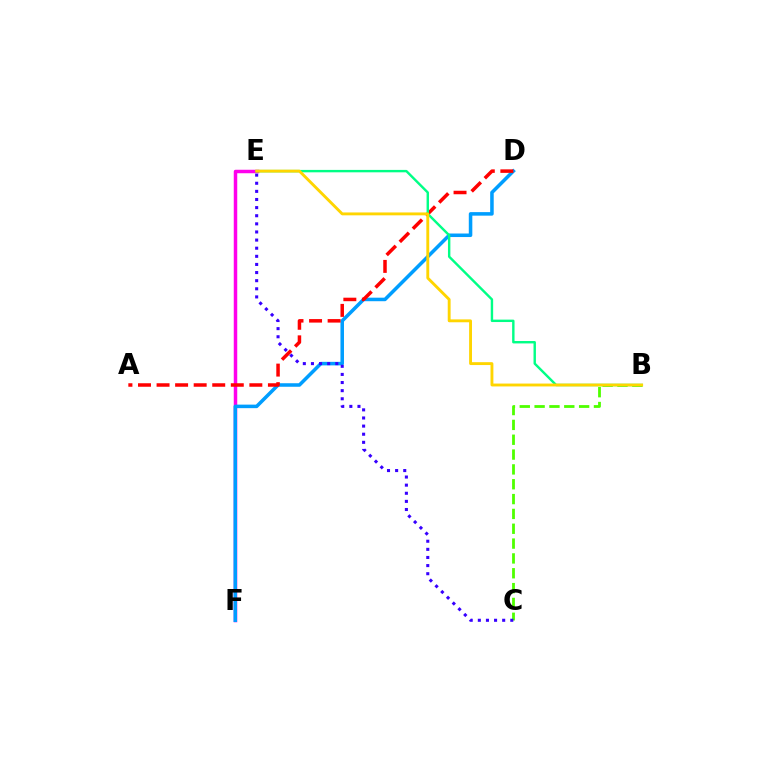{('B', 'C'): [{'color': '#4fff00', 'line_style': 'dashed', 'thickness': 2.02}], ('E', 'F'): [{'color': '#ff00ed', 'line_style': 'solid', 'thickness': 2.51}], ('D', 'F'): [{'color': '#009eff', 'line_style': 'solid', 'thickness': 2.54}], ('A', 'D'): [{'color': '#ff0000', 'line_style': 'dashed', 'thickness': 2.52}], ('B', 'E'): [{'color': '#00ff86', 'line_style': 'solid', 'thickness': 1.73}, {'color': '#ffd500', 'line_style': 'solid', 'thickness': 2.07}], ('C', 'E'): [{'color': '#3700ff', 'line_style': 'dotted', 'thickness': 2.21}]}